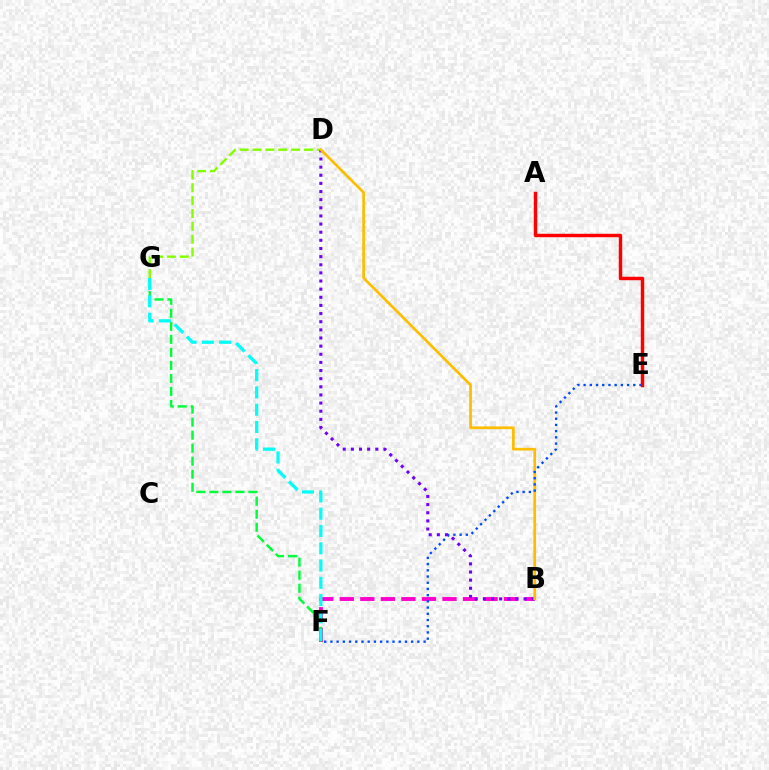{('B', 'F'): [{'color': '#ff00cf', 'line_style': 'dashed', 'thickness': 2.79}], ('F', 'G'): [{'color': '#00ff39', 'line_style': 'dashed', 'thickness': 1.77}, {'color': '#00fff6', 'line_style': 'dashed', 'thickness': 2.35}], ('D', 'G'): [{'color': '#84ff00', 'line_style': 'dashed', 'thickness': 1.75}], ('A', 'E'): [{'color': '#ff0000', 'line_style': 'solid', 'thickness': 2.48}], ('B', 'D'): [{'color': '#7200ff', 'line_style': 'dotted', 'thickness': 2.21}, {'color': '#ffbd00', 'line_style': 'solid', 'thickness': 1.95}], ('E', 'F'): [{'color': '#004bff', 'line_style': 'dotted', 'thickness': 1.69}]}